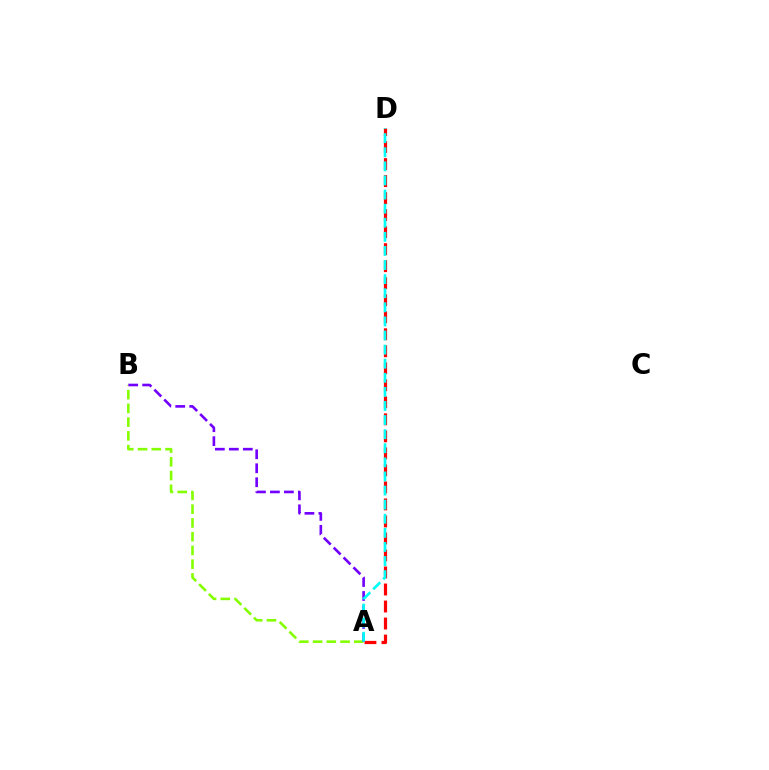{('A', 'D'): [{'color': '#ff0000', 'line_style': 'dashed', 'thickness': 2.31}, {'color': '#00fff6', 'line_style': 'dashed', 'thickness': 1.91}], ('A', 'B'): [{'color': '#84ff00', 'line_style': 'dashed', 'thickness': 1.87}, {'color': '#7200ff', 'line_style': 'dashed', 'thickness': 1.9}]}